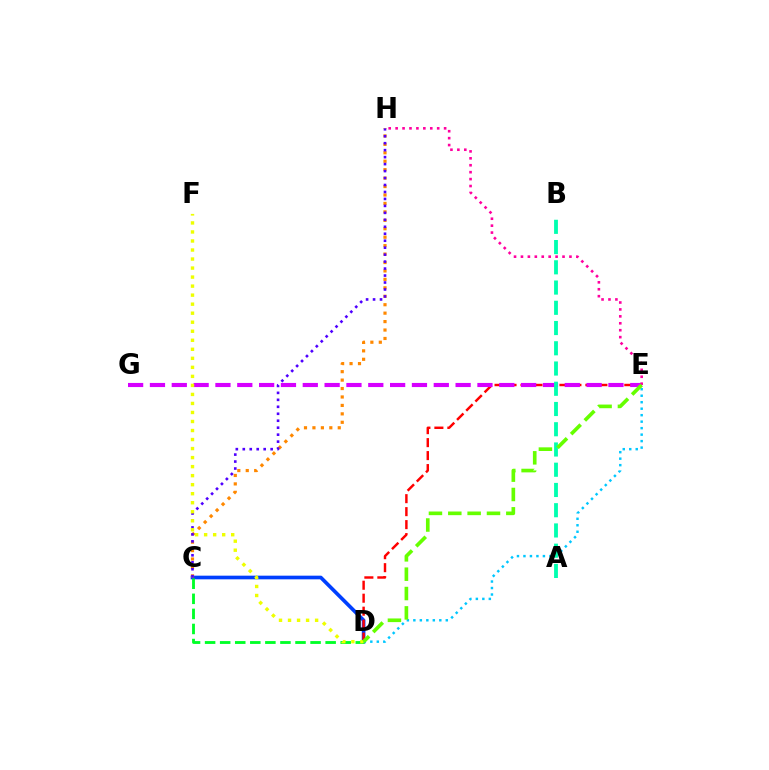{('C', 'D'): [{'color': '#003fff', 'line_style': 'solid', 'thickness': 2.63}, {'color': '#00ff27', 'line_style': 'dashed', 'thickness': 2.05}], ('D', 'E'): [{'color': '#ff0000', 'line_style': 'dashed', 'thickness': 1.76}, {'color': '#00c7ff', 'line_style': 'dotted', 'thickness': 1.76}, {'color': '#66ff00', 'line_style': 'dashed', 'thickness': 2.63}], ('C', 'H'): [{'color': '#ff8800', 'line_style': 'dotted', 'thickness': 2.29}, {'color': '#4f00ff', 'line_style': 'dotted', 'thickness': 1.89}], ('E', 'G'): [{'color': '#d600ff', 'line_style': 'dashed', 'thickness': 2.97}], ('A', 'B'): [{'color': '#00ffaf', 'line_style': 'dashed', 'thickness': 2.75}], ('D', 'F'): [{'color': '#eeff00', 'line_style': 'dotted', 'thickness': 2.45}], ('E', 'H'): [{'color': '#ff00a0', 'line_style': 'dotted', 'thickness': 1.88}]}